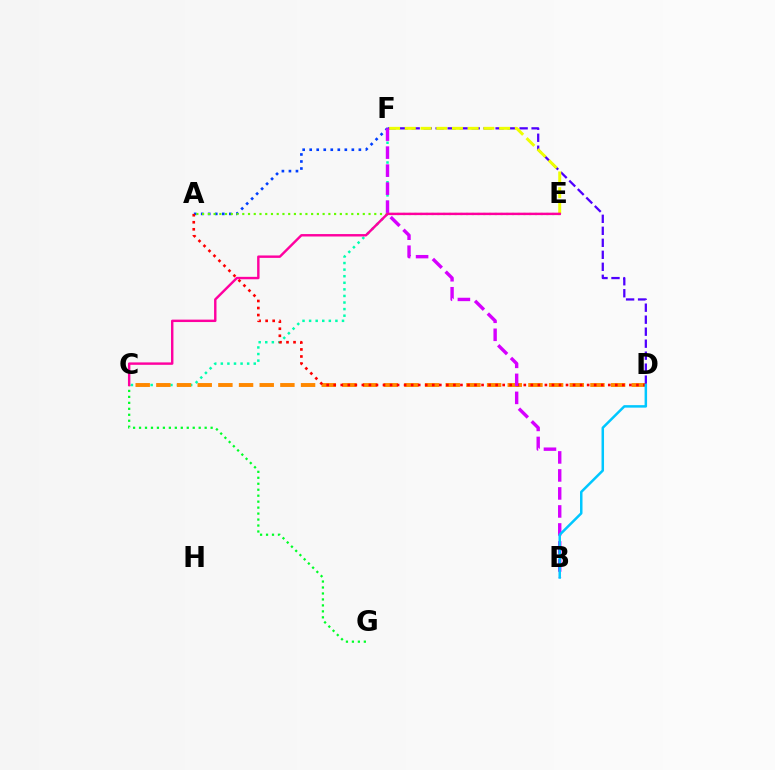{('C', 'F'): [{'color': '#00ffaf', 'line_style': 'dotted', 'thickness': 1.79}], ('C', 'D'): [{'color': '#ff8800', 'line_style': 'dashed', 'thickness': 2.81}], ('D', 'F'): [{'color': '#4f00ff', 'line_style': 'dashed', 'thickness': 1.63}], ('E', 'F'): [{'color': '#eeff00', 'line_style': 'dashed', 'thickness': 2.14}], ('A', 'F'): [{'color': '#003fff', 'line_style': 'dotted', 'thickness': 1.91}], ('A', 'D'): [{'color': '#ff0000', 'line_style': 'dotted', 'thickness': 1.91}], ('C', 'G'): [{'color': '#00ff27', 'line_style': 'dotted', 'thickness': 1.62}], ('A', 'E'): [{'color': '#66ff00', 'line_style': 'dotted', 'thickness': 1.56}], ('B', 'F'): [{'color': '#d600ff', 'line_style': 'dashed', 'thickness': 2.45}], ('C', 'E'): [{'color': '#ff00a0', 'line_style': 'solid', 'thickness': 1.74}], ('B', 'D'): [{'color': '#00c7ff', 'line_style': 'solid', 'thickness': 1.8}]}